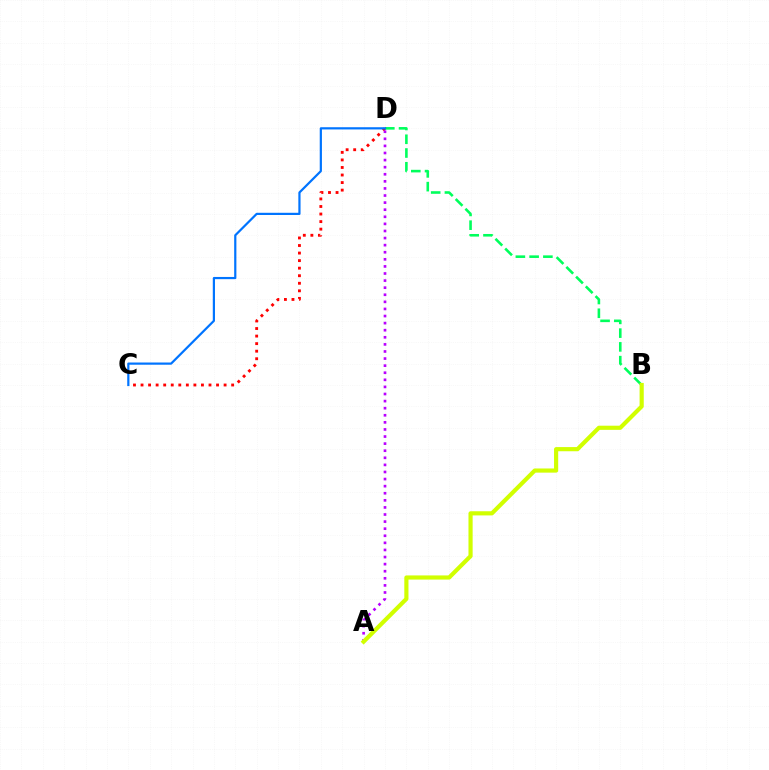{('C', 'D'): [{'color': '#ff0000', 'line_style': 'dotted', 'thickness': 2.05}, {'color': '#0074ff', 'line_style': 'solid', 'thickness': 1.59}], ('B', 'D'): [{'color': '#00ff5c', 'line_style': 'dashed', 'thickness': 1.87}], ('A', 'D'): [{'color': '#b900ff', 'line_style': 'dotted', 'thickness': 1.93}], ('A', 'B'): [{'color': '#d1ff00', 'line_style': 'solid', 'thickness': 2.99}]}